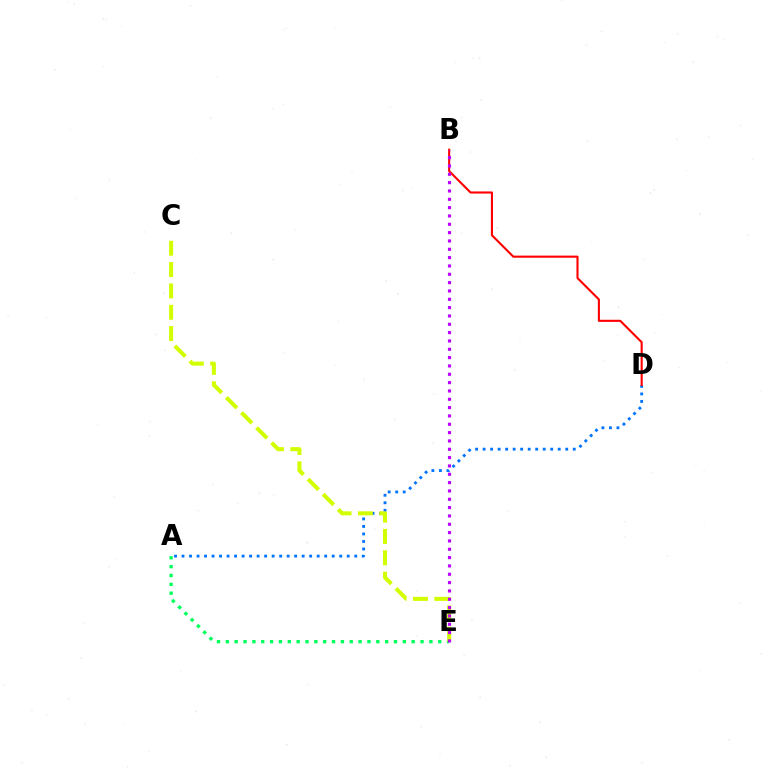{('A', 'D'): [{'color': '#0074ff', 'line_style': 'dotted', 'thickness': 2.04}], ('B', 'D'): [{'color': '#ff0000', 'line_style': 'solid', 'thickness': 1.52}], ('A', 'E'): [{'color': '#00ff5c', 'line_style': 'dotted', 'thickness': 2.4}], ('C', 'E'): [{'color': '#d1ff00', 'line_style': 'dashed', 'thickness': 2.9}], ('B', 'E'): [{'color': '#b900ff', 'line_style': 'dotted', 'thickness': 2.26}]}